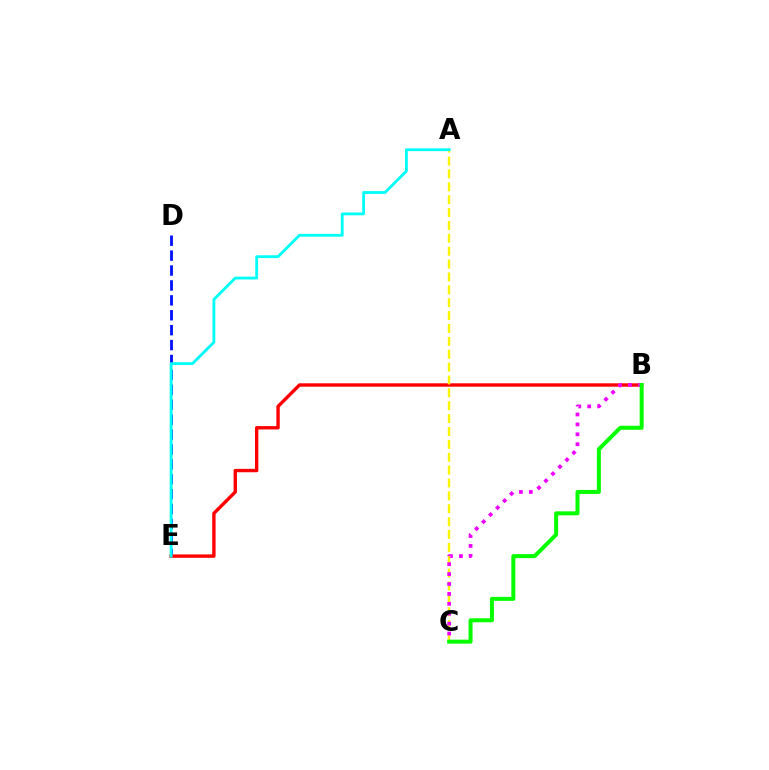{('D', 'E'): [{'color': '#0010ff', 'line_style': 'dashed', 'thickness': 2.03}], ('B', 'E'): [{'color': '#ff0000', 'line_style': 'solid', 'thickness': 2.43}], ('A', 'C'): [{'color': '#fcf500', 'line_style': 'dashed', 'thickness': 1.75}], ('A', 'E'): [{'color': '#00fff6', 'line_style': 'solid', 'thickness': 2.03}], ('B', 'C'): [{'color': '#ee00ff', 'line_style': 'dotted', 'thickness': 2.69}, {'color': '#08ff00', 'line_style': 'solid', 'thickness': 2.88}]}